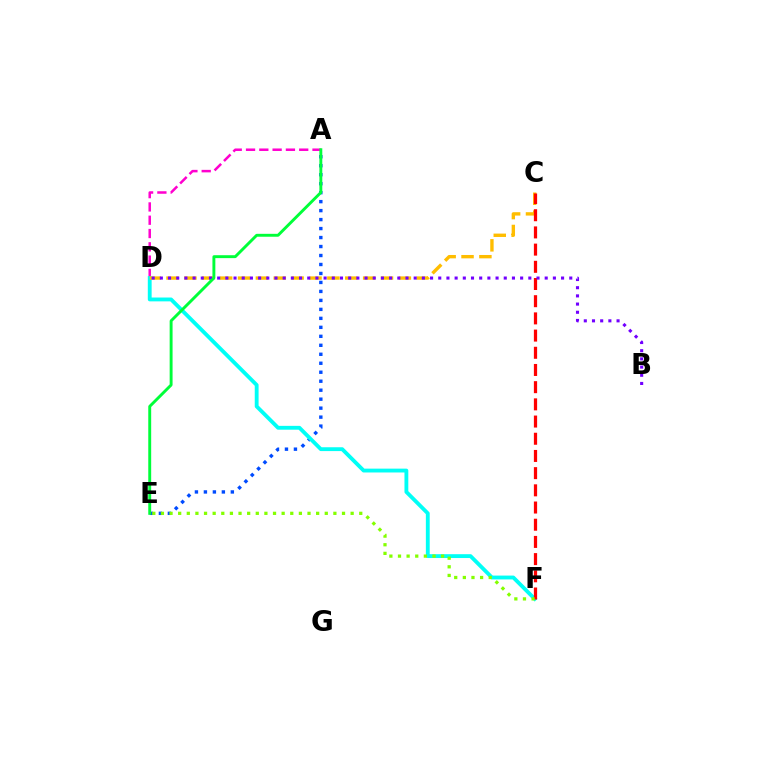{('A', 'E'): [{'color': '#004bff', 'line_style': 'dotted', 'thickness': 2.44}, {'color': '#00ff39', 'line_style': 'solid', 'thickness': 2.1}], ('A', 'D'): [{'color': '#ff00cf', 'line_style': 'dashed', 'thickness': 1.81}], ('D', 'F'): [{'color': '#00fff6', 'line_style': 'solid', 'thickness': 2.77}], ('C', 'D'): [{'color': '#ffbd00', 'line_style': 'dashed', 'thickness': 2.43}], ('C', 'F'): [{'color': '#ff0000', 'line_style': 'dashed', 'thickness': 2.34}], ('E', 'F'): [{'color': '#84ff00', 'line_style': 'dotted', 'thickness': 2.34}], ('B', 'D'): [{'color': '#7200ff', 'line_style': 'dotted', 'thickness': 2.22}]}